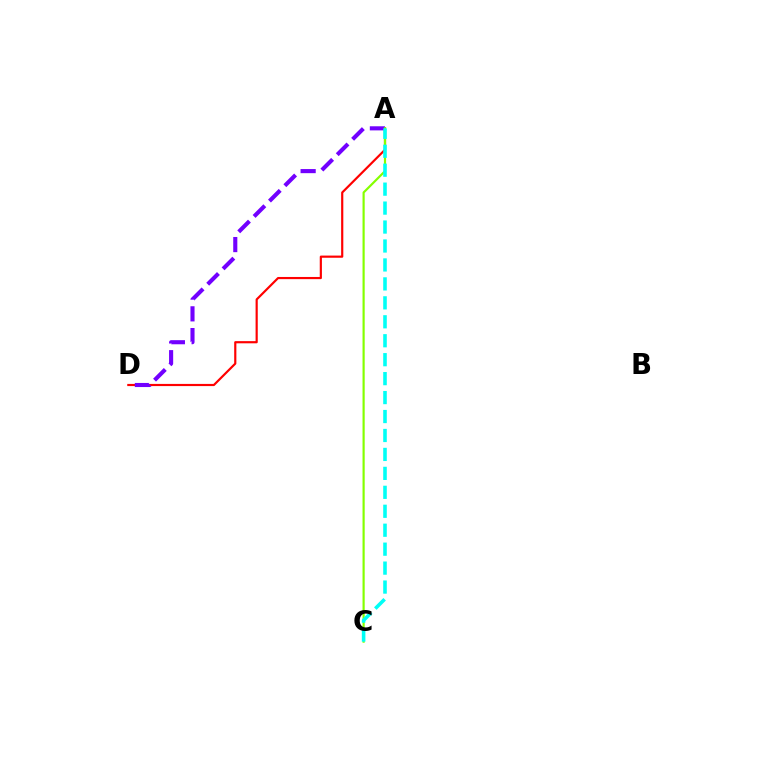{('A', 'D'): [{'color': '#ff0000', 'line_style': 'solid', 'thickness': 1.57}, {'color': '#7200ff', 'line_style': 'dashed', 'thickness': 2.95}], ('A', 'C'): [{'color': '#84ff00', 'line_style': 'solid', 'thickness': 1.57}, {'color': '#00fff6', 'line_style': 'dashed', 'thickness': 2.57}]}